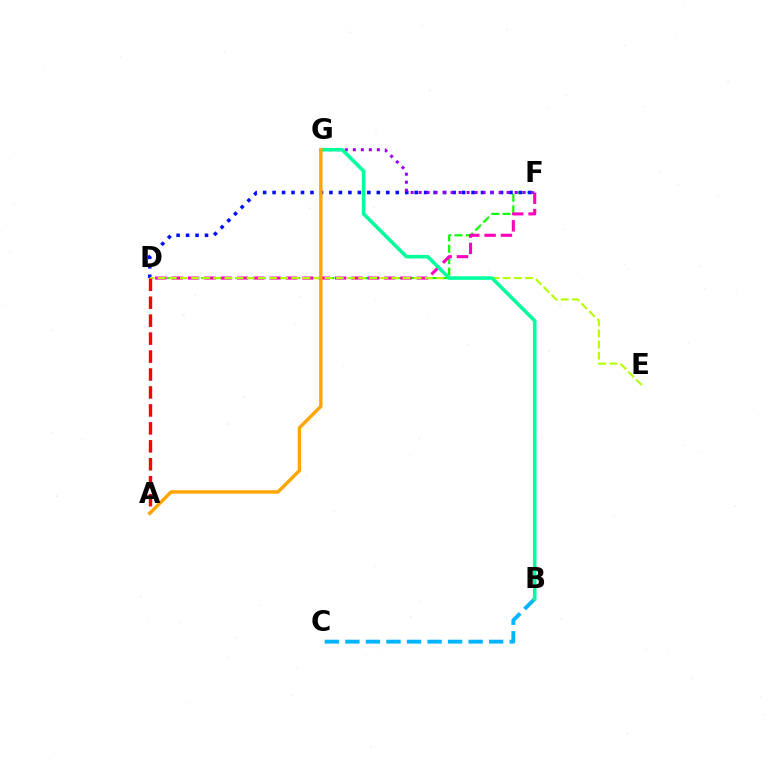{('D', 'F'): [{'color': '#08ff00', 'line_style': 'dashed', 'thickness': 1.55}, {'color': '#ff00bd', 'line_style': 'dashed', 'thickness': 2.22}, {'color': '#0010ff', 'line_style': 'dotted', 'thickness': 2.57}], ('D', 'E'): [{'color': '#b3ff00', 'line_style': 'dashed', 'thickness': 1.51}], ('B', 'C'): [{'color': '#00b5ff', 'line_style': 'dashed', 'thickness': 2.79}], ('F', 'G'): [{'color': '#9b00ff', 'line_style': 'dotted', 'thickness': 2.17}], ('A', 'D'): [{'color': '#ff0000', 'line_style': 'dashed', 'thickness': 2.44}], ('B', 'G'): [{'color': '#00ff9d', 'line_style': 'solid', 'thickness': 2.56}], ('A', 'G'): [{'color': '#ffa500', 'line_style': 'solid', 'thickness': 2.45}]}